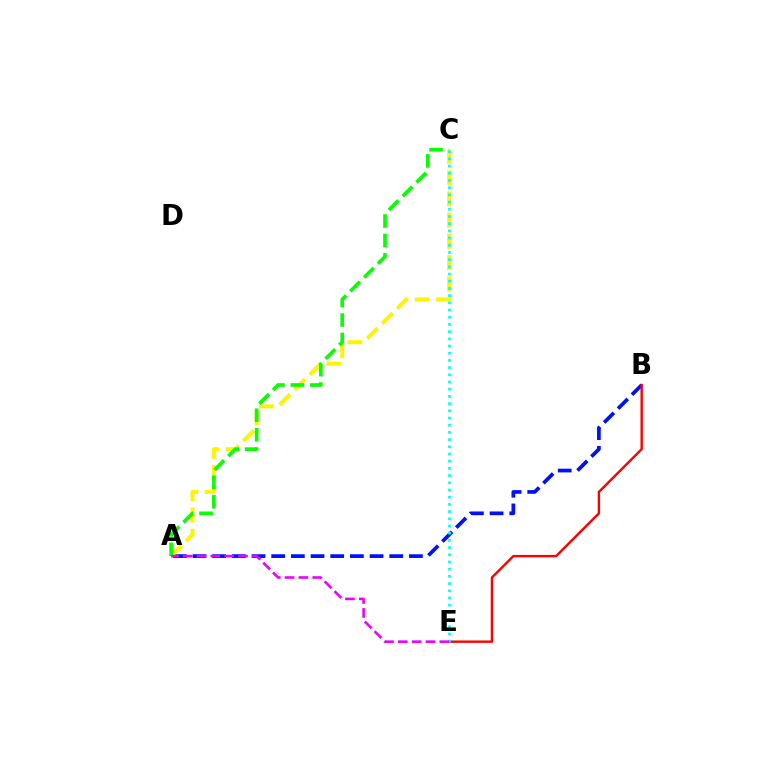{('A', 'B'): [{'color': '#0010ff', 'line_style': 'dashed', 'thickness': 2.67}], ('B', 'E'): [{'color': '#ff0000', 'line_style': 'solid', 'thickness': 1.73}], ('A', 'C'): [{'color': '#fcf500', 'line_style': 'dashed', 'thickness': 2.89}, {'color': '#08ff00', 'line_style': 'dashed', 'thickness': 2.64}], ('C', 'E'): [{'color': '#00fff6', 'line_style': 'dotted', 'thickness': 1.96}], ('A', 'E'): [{'color': '#ee00ff', 'line_style': 'dashed', 'thickness': 1.88}]}